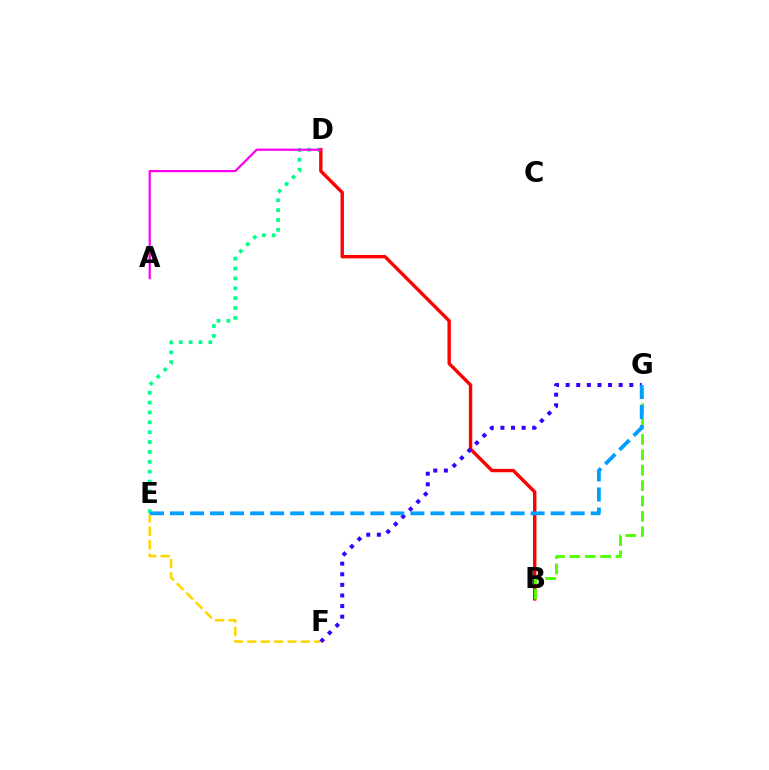{('E', 'F'): [{'color': '#ffd500', 'line_style': 'dashed', 'thickness': 1.82}], ('D', 'E'): [{'color': '#00ff86', 'line_style': 'dotted', 'thickness': 2.68}], ('B', 'D'): [{'color': '#ff0000', 'line_style': 'solid', 'thickness': 2.44}], ('B', 'G'): [{'color': '#4fff00', 'line_style': 'dashed', 'thickness': 2.09}], ('A', 'D'): [{'color': '#ff00ed', 'line_style': 'solid', 'thickness': 1.59}], ('F', 'G'): [{'color': '#3700ff', 'line_style': 'dotted', 'thickness': 2.88}], ('E', 'G'): [{'color': '#009eff', 'line_style': 'dashed', 'thickness': 2.72}]}